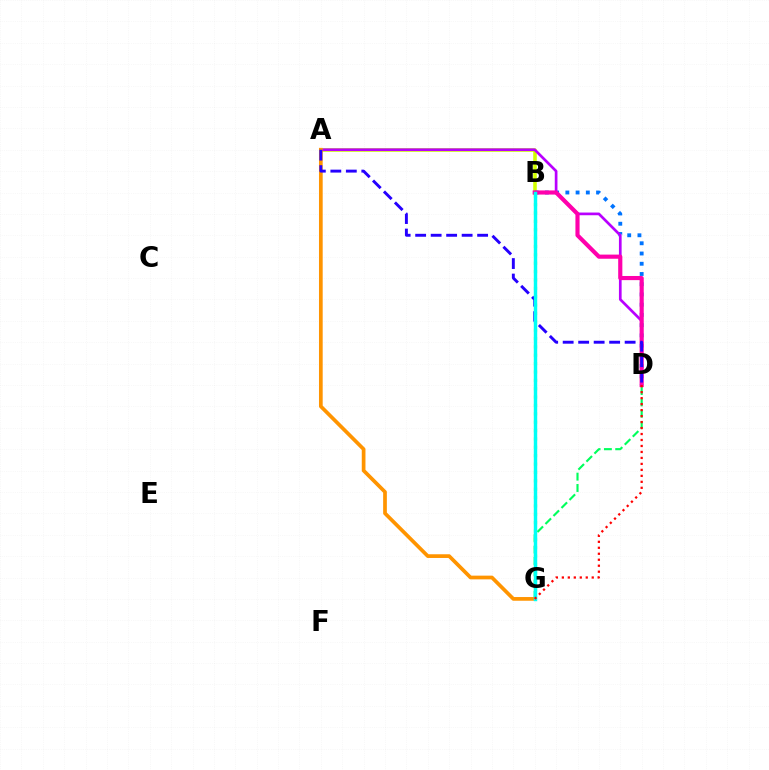{('A', 'B'): [{'color': '#d1ff00', 'line_style': 'solid', 'thickness': 2.56}], ('D', 'G'): [{'color': '#00ff5c', 'line_style': 'dashed', 'thickness': 1.54}, {'color': '#ff0000', 'line_style': 'dotted', 'thickness': 1.62}], ('B', 'G'): [{'color': '#3dff00', 'line_style': 'dotted', 'thickness': 2.27}, {'color': '#00fff6', 'line_style': 'solid', 'thickness': 2.48}], ('B', 'D'): [{'color': '#0074ff', 'line_style': 'dotted', 'thickness': 2.78}, {'color': '#ff00ac', 'line_style': 'solid', 'thickness': 2.98}], ('A', 'D'): [{'color': '#b900ff', 'line_style': 'solid', 'thickness': 1.94}, {'color': '#2500ff', 'line_style': 'dashed', 'thickness': 2.1}], ('A', 'G'): [{'color': '#ff9400', 'line_style': 'solid', 'thickness': 2.67}]}